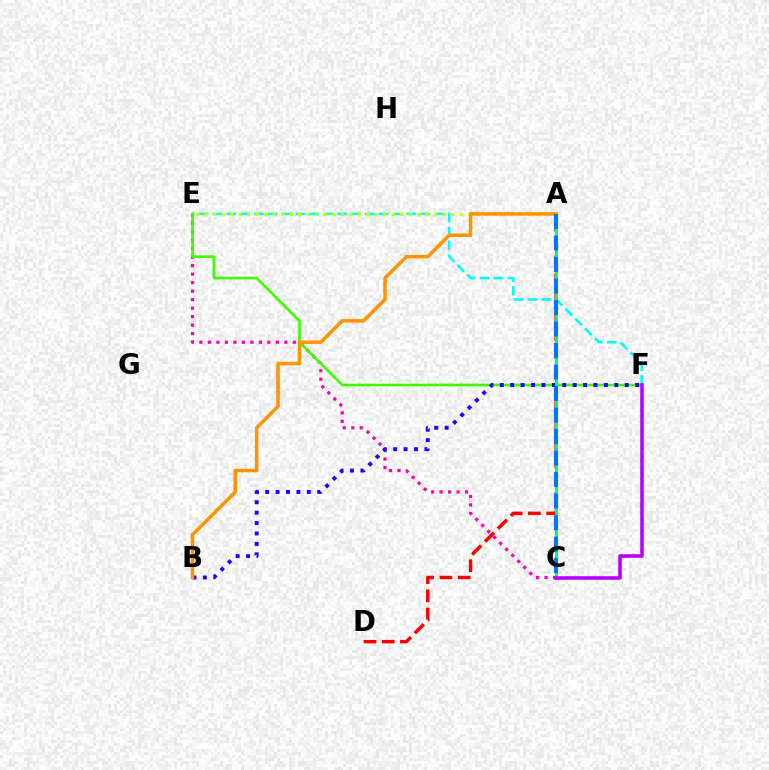{('A', 'D'): [{'color': '#ff0000', 'line_style': 'dashed', 'thickness': 2.48}], ('C', 'E'): [{'color': '#ff00ac', 'line_style': 'dotted', 'thickness': 2.31}], ('E', 'F'): [{'color': '#00fff6', 'line_style': 'dashed', 'thickness': 1.88}, {'color': '#3dff00', 'line_style': 'solid', 'thickness': 1.9}], ('A', 'E'): [{'color': '#d1ff00', 'line_style': 'dotted', 'thickness': 2.31}], ('B', 'F'): [{'color': '#2500ff', 'line_style': 'dotted', 'thickness': 2.83}], ('A', 'C'): [{'color': '#00ff5c', 'line_style': 'solid', 'thickness': 2.18}, {'color': '#0074ff', 'line_style': 'dashed', 'thickness': 2.92}], ('A', 'B'): [{'color': '#ff9400', 'line_style': 'solid', 'thickness': 2.52}], ('C', 'F'): [{'color': '#b900ff', 'line_style': 'solid', 'thickness': 2.58}]}